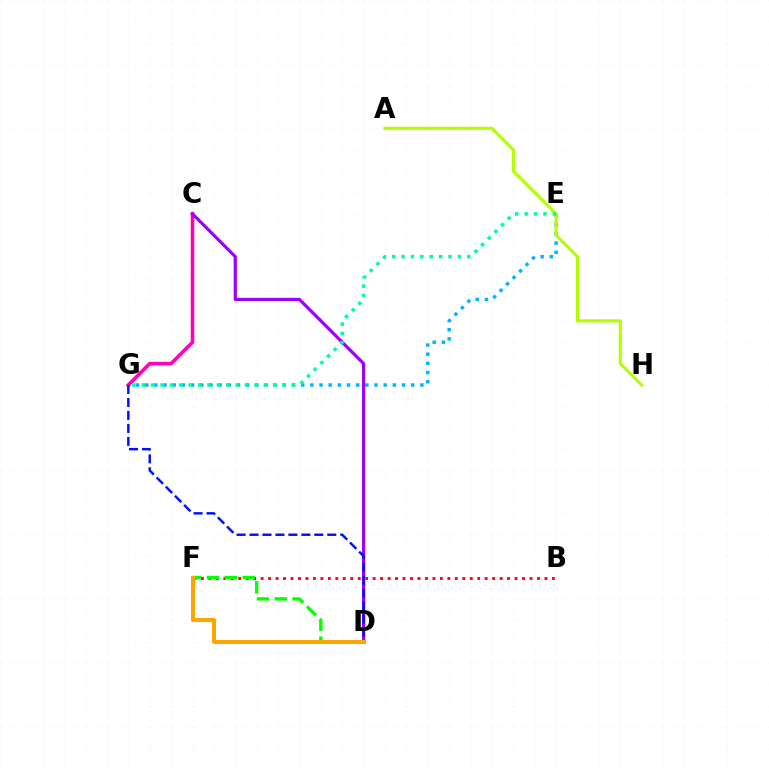{('E', 'G'): [{'color': '#00b5ff', 'line_style': 'dotted', 'thickness': 2.49}, {'color': '#00ff9d', 'line_style': 'dotted', 'thickness': 2.55}], ('B', 'F'): [{'color': '#ff0000', 'line_style': 'dotted', 'thickness': 2.03}], ('C', 'G'): [{'color': '#ff00bd', 'line_style': 'solid', 'thickness': 2.58}], ('C', 'D'): [{'color': '#9b00ff', 'line_style': 'solid', 'thickness': 2.3}], ('D', 'G'): [{'color': '#0010ff', 'line_style': 'dashed', 'thickness': 1.76}], ('D', 'F'): [{'color': '#08ff00', 'line_style': 'dashed', 'thickness': 2.42}, {'color': '#ffa500', 'line_style': 'solid', 'thickness': 2.89}], ('A', 'H'): [{'color': '#b3ff00', 'line_style': 'solid', 'thickness': 2.26}]}